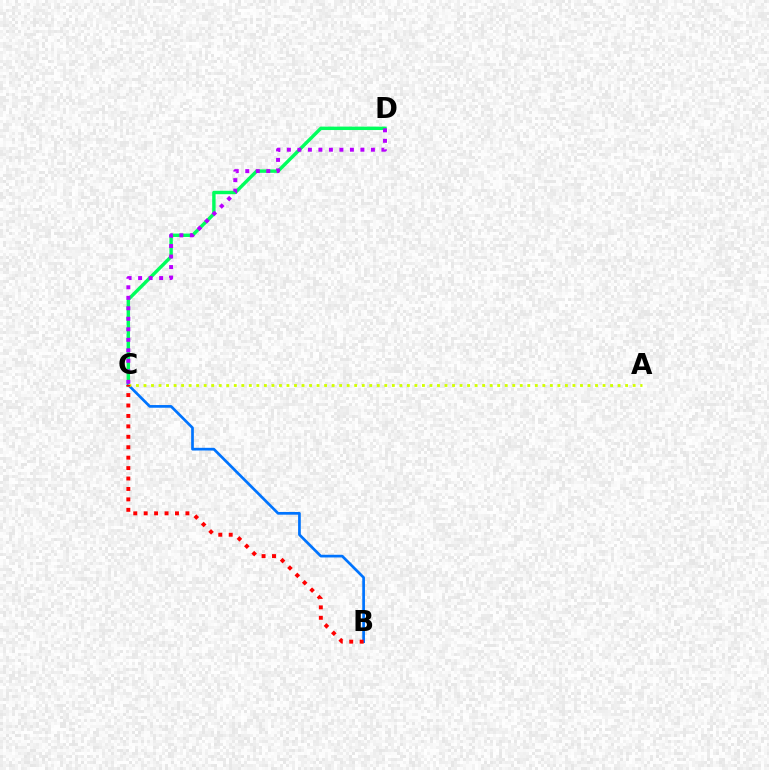{('C', 'D'): [{'color': '#00ff5c', 'line_style': 'solid', 'thickness': 2.45}, {'color': '#b900ff', 'line_style': 'dotted', 'thickness': 2.85}], ('B', 'C'): [{'color': '#0074ff', 'line_style': 'solid', 'thickness': 1.95}, {'color': '#ff0000', 'line_style': 'dotted', 'thickness': 2.83}], ('A', 'C'): [{'color': '#d1ff00', 'line_style': 'dotted', 'thickness': 2.04}]}